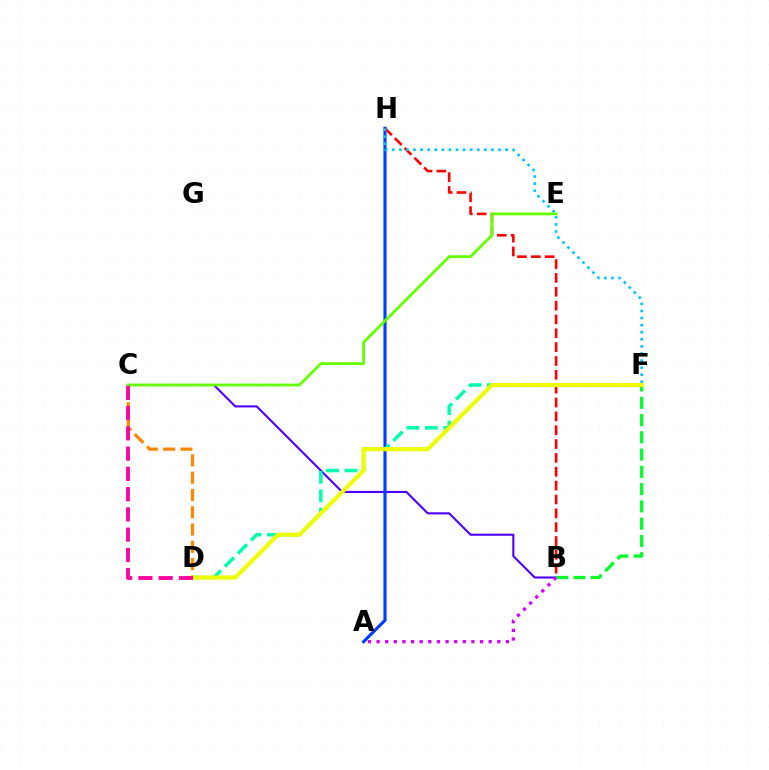{('B', 'C'): [{'color': '#4f00ff', 'line_style': 'solid', 'thickness': 1.51}], ('A', 'H'): [{'color': '#003fff', 'line_style': 'solid', 'thickness': 2.27}], ('C', 'D'): [{'color': '#ff8800', 'line_style': 'dashed', 'thickness': 2.35}, {'color': '#ff00a0', 'line_style': 'dashed', 'thickness': 2.75}], ('B', 'H'): [{'color': '#ff0000', 'line_style': 'dashed', 'thickness': 1.88}], ('B', 'F'): [{'color': '#00ff27', 'line_style': 'dashed', 'thickness': 2.35}], ('A', 'B'): [{'color': '#d600ff', 'line_style': 'dotted', 'thickness': 2.34}], ('F', 'H'): [{'color': '#00c7ff', 'line_style': 'dotted', 'thickness': 1.92}], ('D', 'F'): [{'color': '#00ffaf', 'line_style': 'dashed', 'thickness': 2.51}, {'color': '#eeff00', 'line_style': 'solid', 'thickness': 2.97}], ('C', 'E'): [{'color': '#66ff00', 'line_style': 'solid', 'thickness': 2.03}]}